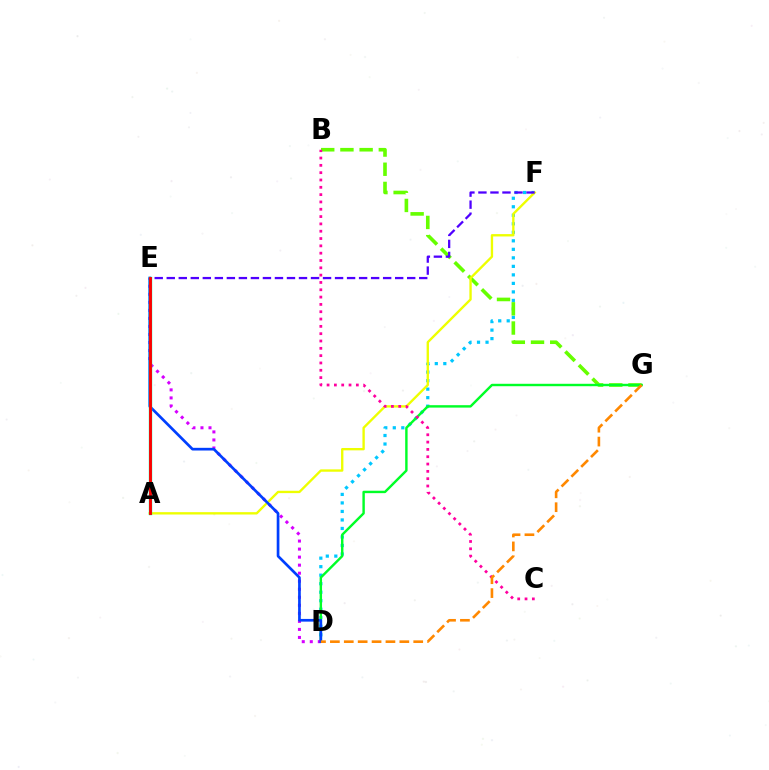{('D', 'F'): [{'color': '#00c7ff', 'line_style': 'dotted', 'thickness': 2.31}], ('B', 'G'): [{'color': '#66ff00', 'line_style': 'dashed', 'thickness': 2.61}], ('D', 'G'): [{'color': '#00ff27', 'line_style': 'solid', 'thickness': 1.74}, {'color': '#ff8800', 'line_style': 'dashed', 'thickness': 1.89}], ('A', 'F'): [{'color': '#eeff00', 'line_style': 'solid', 'thickness': 1.7}], ('B', 'C'): [{'color': '#ff00a0', 'line_style': 'dotted', 'thickness': 1.99}], ('D', 'E'): [{'color': '#d600ff', 'line_style': 'dotted', 'thickness': 2.18}, {'color': '#003fff', 'line_style': 'solid', 'thickness': 1.94}], ('E', 'F'): [{'color': '#4f00ff', 'line_style': 'dashed', 'thickness': 1.63}], ('A', 'E'): [{'color': '#00ffaf', 'line_style': 'solid', 'thickness': 2.45}, {'color': '#ff0000', 'line_style': 'solid', 'thickness': 2.08}]}